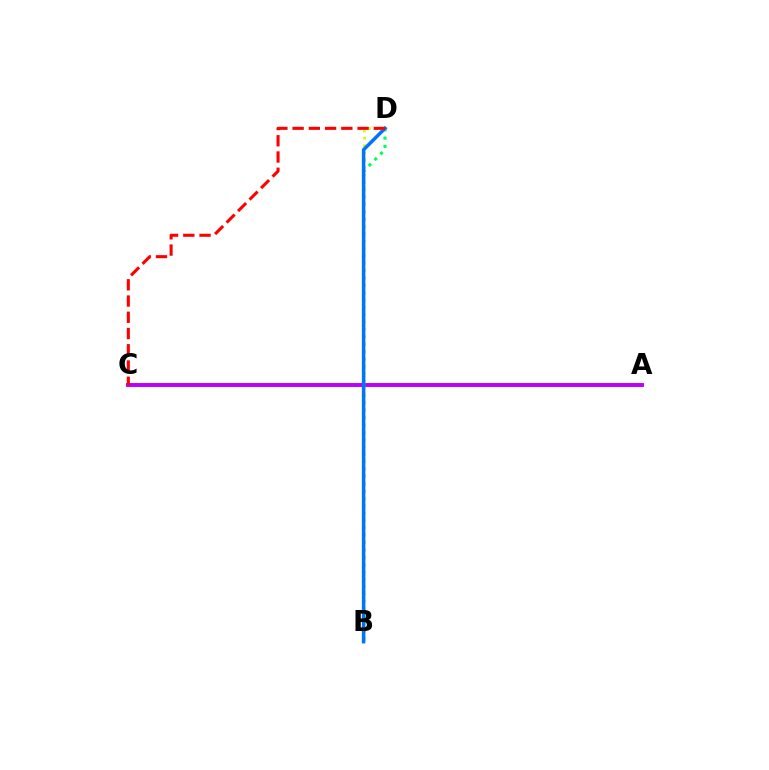{('A', 'C'): [{'color': '#b900ff', 'line_style': 'solid', 'thickness': 2.83}], ('B', 'D'): [{'color': '#00ff5c', 'line_style': 'dotted', 'thickness': 2.24}, {'color': '#d1ff00', 'line_style': 'dotted', 'thickness': 2.0}, {'color': '#0074ff', 'line_style': 'solid', 'thickness': 2.53}], ('C', 'D'): [{'color': '#ff0000', 'line_style': 'dashed', 'thickness': 2.21}]}